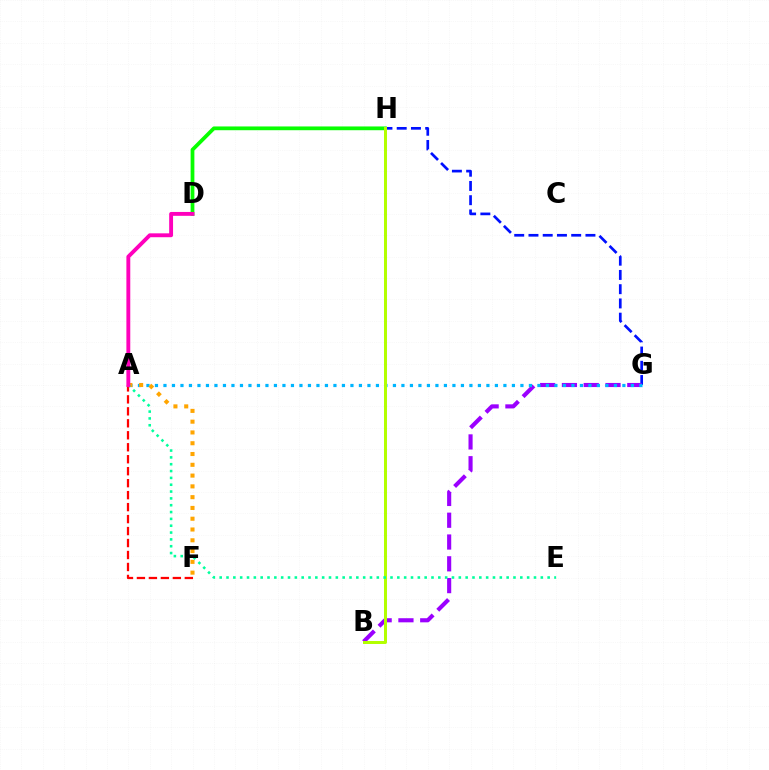{('G', 'H'): [{'color': '#0010ff', 'line_style': 'dashed', 'thickness': 1.93}], ('B', 'G'): [{'color': '#9b00ff', 'line_style': 'dashed', 'thickness': 2.96}], ('A', 'F'): [{'color': '#ff0000', 'line_style': 'dashed', 'thickness': 1.63}, {'color': '#ffa500', 'line_style': 'dotted', 'thickness': 2.93}], ('D', 'H'): [{'color': '#08ff00', 'line_style': 'solid', 'thickness': 2.71}], ('A', 'G'): [{'color': '#00b5ff', 'line_style': 'dotted', 'thickness': 2.31}], ('B', 'H'): [{'color': '#b3ff00', 'line_style': 'solid', 'thickness': 2.15}], ('A', 'E'): [{'color': '#00ff9d', 'line_style': 'dotted', 'thickness': 1.86}], ('A', 'D'): [{'color': '#ff00bd', 'line_style': 'solid', 'thickness': 2.79}]}